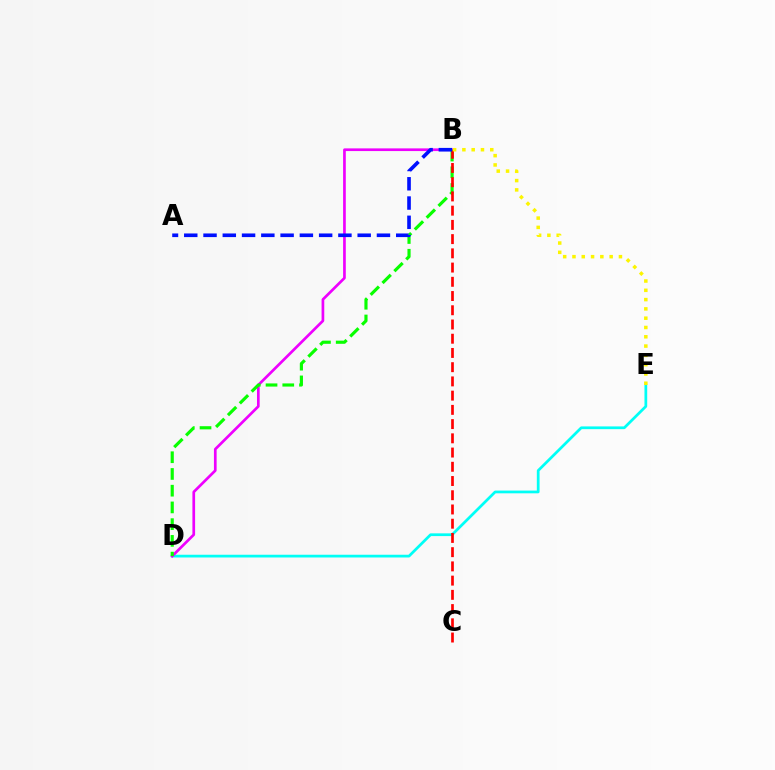{('D', 'E'): [{'color': '#00fff6', 'line_style': 'solid', 'thickness': 1.97}], ('B', 'D'): [{'color': '#ee00ff', 'line_style': 'solid', 'thickness': 1.94}, {'color': '#08ff00', 'line_style': 'dashed', 'thickness': 2.27}], ('B', 'C'): [{'color': '#ff0000', 'line_style': 'dashed', 'thickness': 1.93}], ('A', 'B'): [{'color': '#0010ff', 'line_style': 'dashed', 'thickness': 2.62}], ('B', 'E'): [{'color': '#fcf500', 'line_style': 'dotted', 'thickness': 2.53}]}